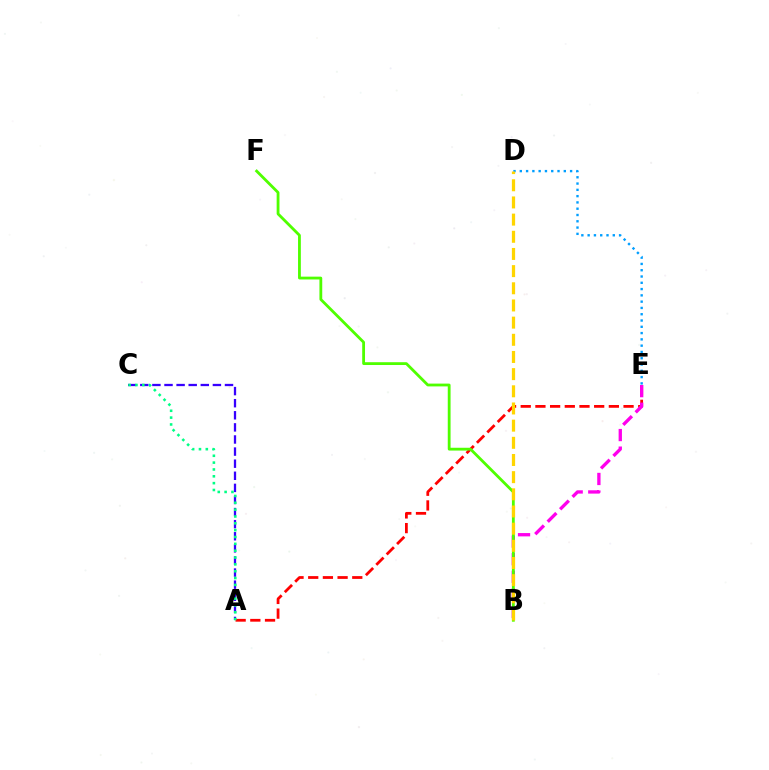{('A', 'C'): [{'color': '#3700ff', 'line_style': 'dashed', 'thickness': 1.64}, {'color': '#00ff86', 'line_style': 'dotted', 'thickness': 1.86}], ('D', 'E'): [{'color': '#009eff', 'line_style': 'dotted', 'thickness': 1.71}], ('A', 'E'): [{'color': '#ff0000', 'line_style': 'dashed', 'thickness': 2.0}], ('B', 'E'): [{'color': '#ff00ed', 'line_style': 'dashed', 'thickness': 2.39}], ('B', 'F'): [{'color': '#4fff00', 'line_style': 'solid', 'thickness': 2.02}], ('B', 'D'): [{'color': '#ffd500', 'line_style': 'dashed', 'thickness': 2.33}]}